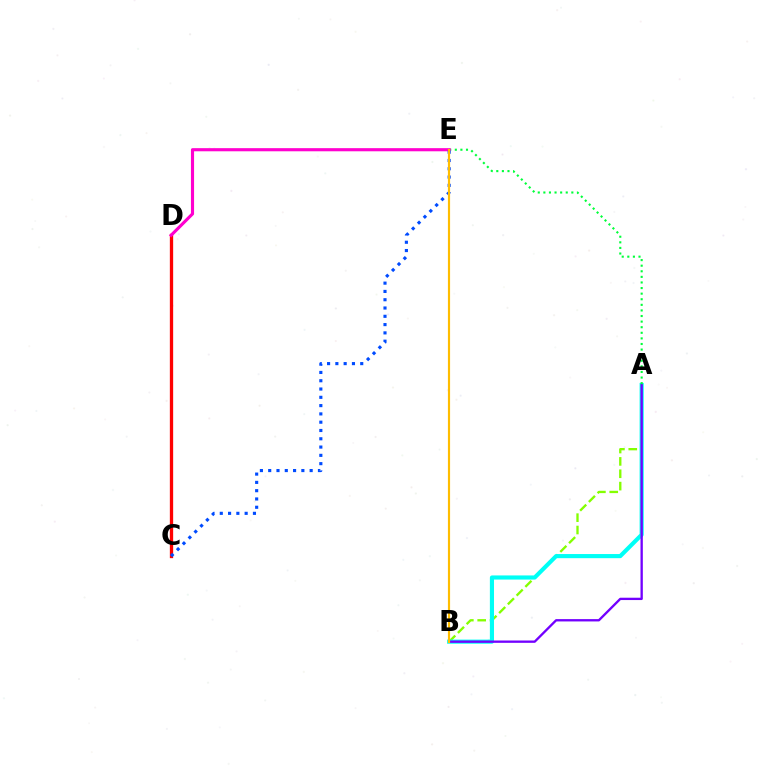{('A', 'B'): [{'color': '#84ff00', 'line_style': 'dashed', 'thickness': 1.68}, {'color': '#00fff6', 'line_style': 'solid', 'thickness': 2.98}, {'color': '#7200ff', 'line_style': 'solid', 'thickness': 1.68}], ('C', 'D'): [{'color': '#ff0000', 'line_style': 'solid', 'thickness': 2.38}], ('A', 'E'): [{'color': '#00ff39', 'line_style': 'dotted', 'thickness': 1.52}], ('D', 'E'): [{'color': '#ff00cf', 'line_style': 'solid', 'thickness': 2.25}], ('C', 'E'): [{'color': '#004bff', 'line_style': 'dotted', 'thickness': 2.25}], ('B', 'E'): [{'color': '#ffbd00', 'line_style': 'solid', 'thickness': 1.57}]}